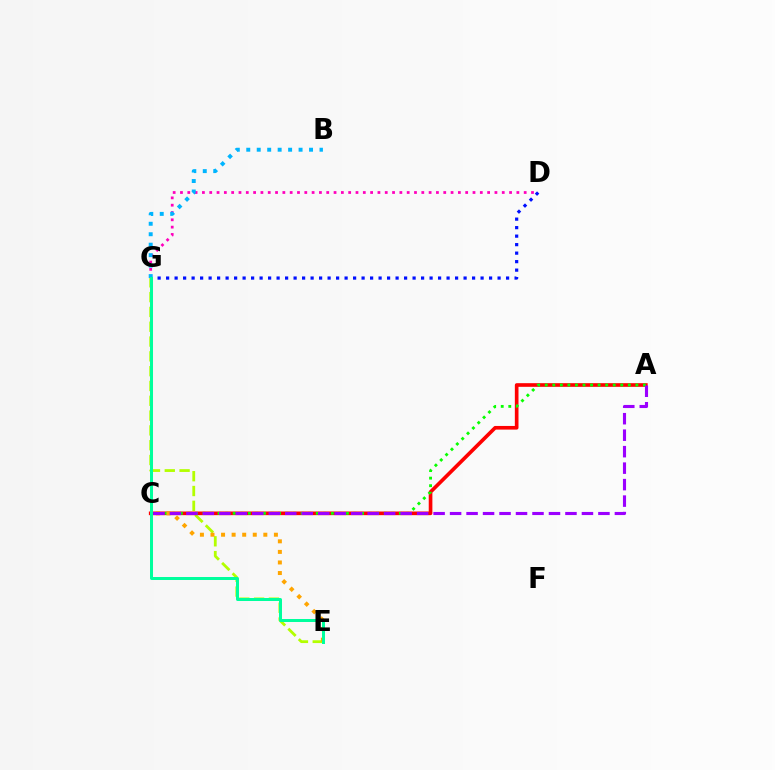{('E', 'G'): [{'color': '#b3ff00', 'line_style': 'dashed', 'thickness': 2.01}, {'color': '#00ff9d', 'line_style': 'solid', 'thickness': 2.16}], ('A', 'C'): [{'color': '#ff0000', 'line_style': 'solid', 'thickness': 2.63}, {'color': '#08ff00', 'line_style': 'dotted', 'thickness': 2.05}, {'color': '#9b00ff', 'line_style': 'dashed', 'thickness': 2.24}], ('D', 'G'): [{'color': '#0010ff', 'line_style': 'dotted', 'thickness': 2.31}, {'color': '#ff00bd', 'line_style': 'dotted', 'thickness': 1.99}], ('C', 'E'): [{'color': '#ffa500', 'line_style': 'dotted', 'thickness': 2.87}], ('B', 'G'): [{'color': '#00b5ff', 'line_style': 'dotted', 'thickness': 2.84}]}